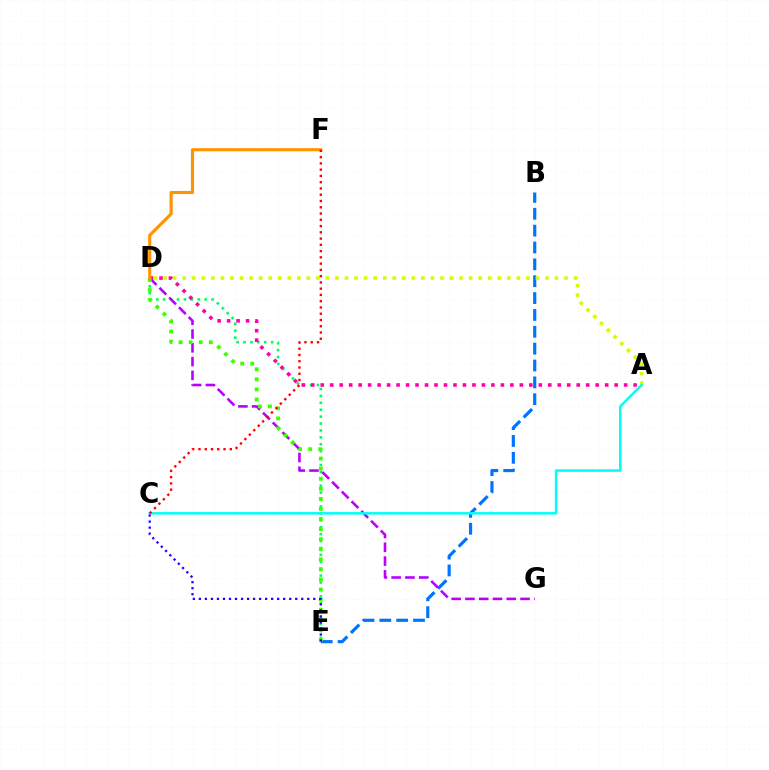{('B', 'E'): [{'color': '#0074ff', 'line_style': 'dashed', 'thickness': 2.29}], ('D', 'E'): [{'color': '#00ff5c', 'line_style': 'dotted', 'thickness': 1.88}, {'color': '#3dff00', 'line_style': 'dotted', 'thickness': 2.74}], ('A', 'D'): [{'color': '#ff00ac', 'line_style': 'dotted', 'thickness': 2.58}, {'color': '#d1ff00', 'line_style': 'dotted', 'thickness': 2.59}], ('D', 'G'): [{'color': '#b900ff', 'line_style': 'dashed', 'thickness': 1.87}], ('D', 'F'): [{'color': '#ff9400', 'line_style': 'solid', 'thickness': 2.25}], ('A', 'C'): [{'color': '#00fff6', 'line_style': 'solid', 'thickness': 1.82}], ('C', 'F'): [{'color': '#ff0000', 'line_style': 'dotted', 'thickness': 1.7}], ('C', 'E'): [{'color': '#2500ff', 'line_style': 'dotted', 'thickness': 1.64}]}